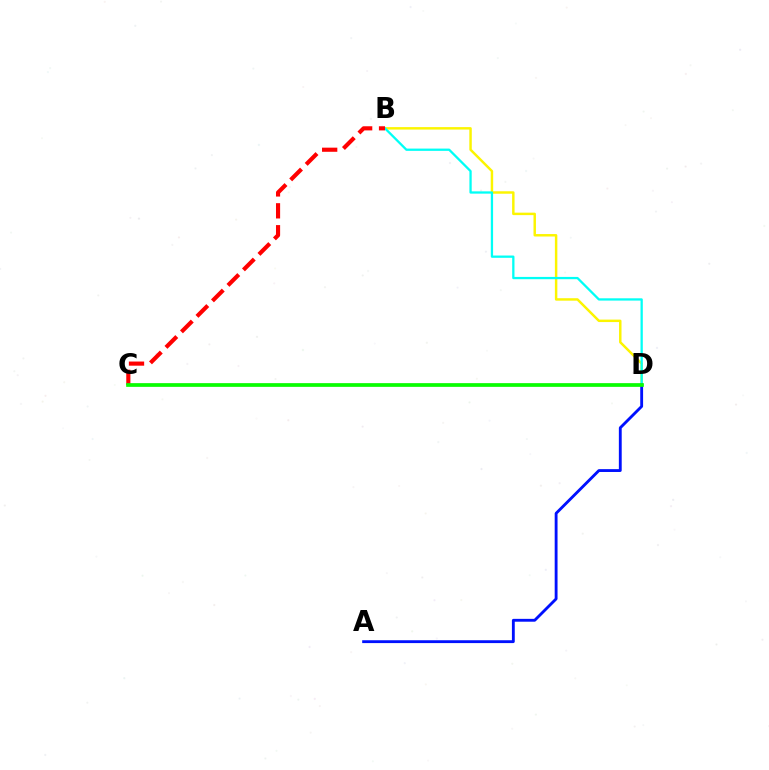{('B', 'D'): [{'color': '#fcf500', 'line_style': 'solid', 'thickness': 1.77}, {'color': '#00fff6', 'line_style': 'solid', 'thickness': 1.64}], ('A', 'D'): [{'color': '#0010ff', 'line_style': 'solid', 'thickness': 2.05}], ('B', 'C'): [{'color': '#ff0000', 'line_style': 'dashed', 'thickness': 2.98}], ('C', 'D'): [{'color': '#ee00ff', 'line_style': 'solid', 'thickness': 1.63}, {'color': '#08ff00', 'line_style': 'solid', 'thickness': 2.65}]}